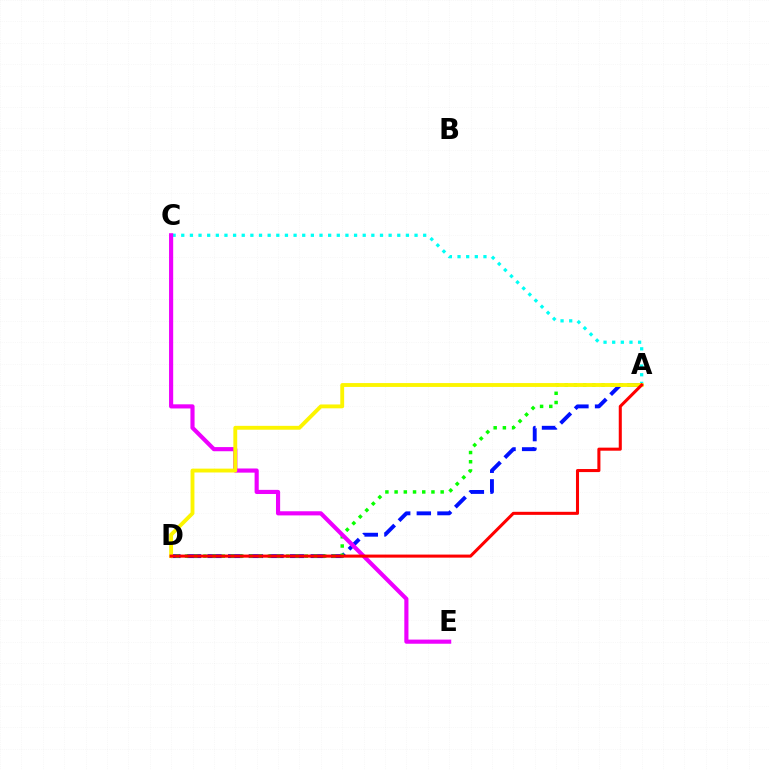{('A', 'D'): [{'color': '#0010ff', 'line_style': 'dashed', 'thickness': 2.8}, {'color': '#08ff00', 'line_style': 'dotted', 'thickness': 2.5}, {'color': '#fcf500', 'line_style': 'solid', 'thickness': 2.78}, {'color': '#ff0000', 'line_style': 'solid', 'thickness': 2.2}], ('A', 'C'): [{'color': '#00fff6', 'line_style': 'dotted', 'thickness': 2.35}], ('C', 'E'): [{'color': '#ee00ff', 'line_style': 'solid', 'thickness': 2.98}]}